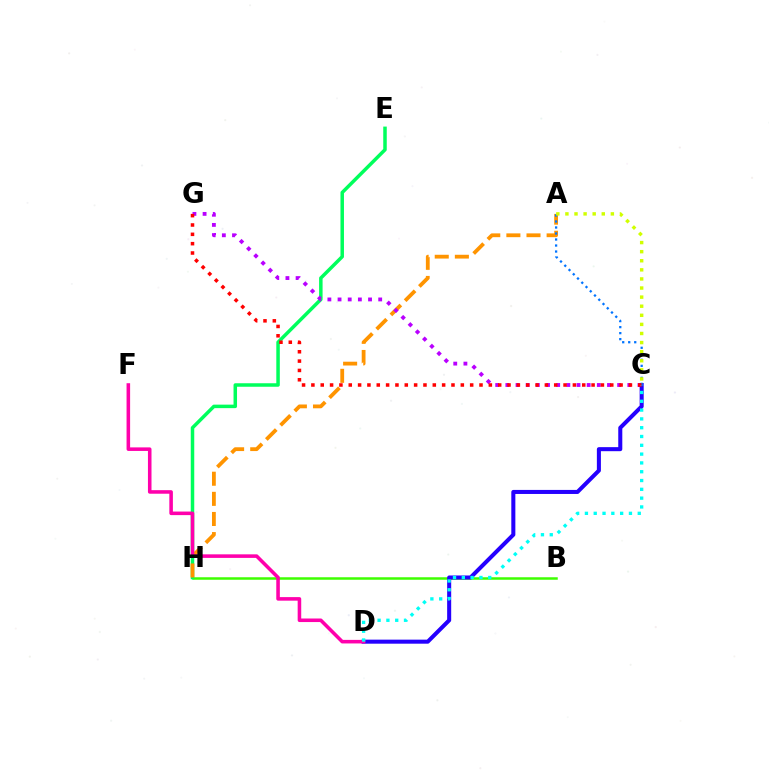{('B', 'H'): [{'color': '#3dff00', 'line_style': 'solid', 'thickness': 1.8}], ('E', 'H'): [{'color': '#00ff5c', 'line_style': 'solid', 'thickness': 2.52}], ('A', 'H'): [{'color': '#ff9400', 'line_style': 'dashed', 'thickness': 2.73}], ('C', 'G'): [{'color': '#b900ff', 'line_style': 'dotted', 'thickness': 2.76}, {'color': '#ff0000', 'line_style': 'dotted', 'thickness': 2.54}], ('C', 'D'): [{'color': '#2500ff', 'line_style': 'solid', 'thickness': 2.91}, {'color': '#00fff6', 'line_style': 'dotted', 'thickness': 2.39}], ('A', 'C'): [{'color': '#0074ff', 'line_style': 'dotted', 'thickness': 1.63}, {'color': '#d1ff00', 'line_style': 'dotted', 'thickness': 2.47}], ('D', 'F'): [{'color': '#ff00ac', 'line_style': 'solid', 'thickness': 2.56}]}